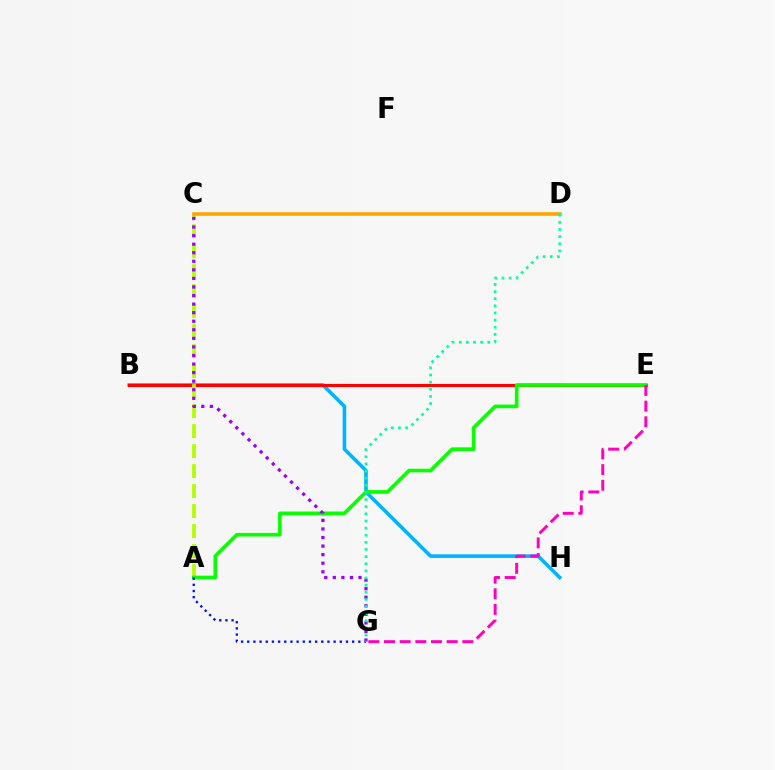{('B', 'H'): [{'color': '#00b5ff', 'line_style': 'solid', 'thickness': 2.59}], ('B', 'E'): [{'color': '#ff0000', 'line_style': 'solid', 'thickness': 2.27}], ('A', 'C'): [{'color': '#b3ff00', 'line_style': 'dashed', 'thickness': 2.72}], ('A', 'E'): [{'color': '#08ff00', 'line_style': 'solid', 'thickness': 2.61}], ('A', 'G'): [{'color': '#0010ff', 'line_style': 'dotted', 'thickness': 1.68}], ('C', 'G'): [{'color': '#9b00ff', 'line_style': 'dotted', 'thickness': 2.33}], ('C', 'D'): [{'color': '#ffa500', 'line_style': 'solid', 'thickness': 2.57}], ('E', 'G'): [{'color': '#ff00bd', 'line_style': 'dashed', 'thickness': 2.13}], ('D', 'G'): [{'color': '#00ff9d', 'line_style': 'dotted', 'thickness': 1.94}]}